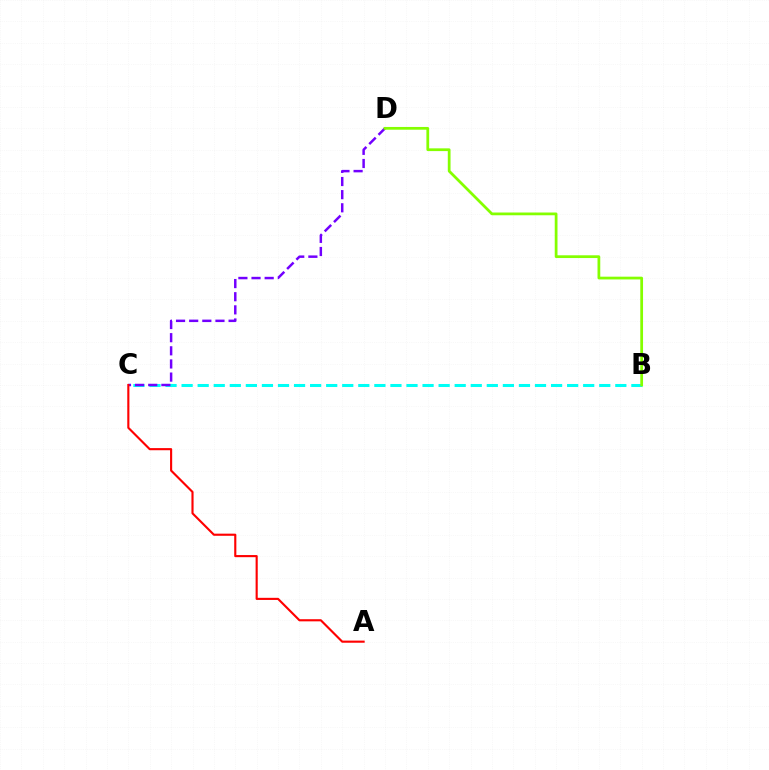{('B', 'C'): [{'color': '#00fff6', 'line_style': 'dashed', 'thickness': 2.18}], ('C', 'D'): [{'color': '#7200ff', 'line_style': 'dashed', 'thickness': 1.79}], ('A', 'C'): [{'color': '#ff0000', 'line_style': 'solid', 'thickness': 1.53}], ('B', 'D'): [{'color': '#84ff00', 'line_style': 'solid', 'thickness': 1.98}]}